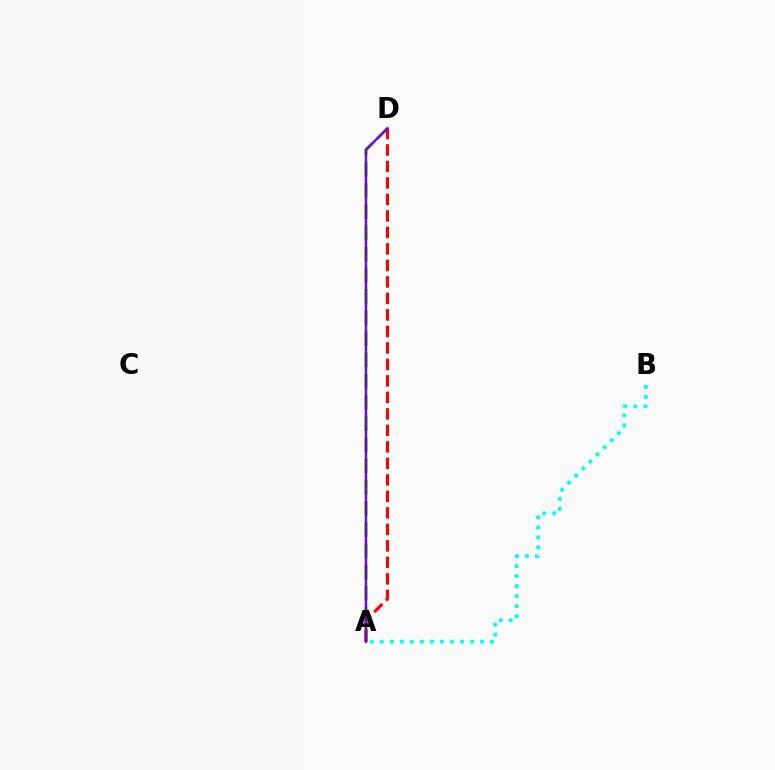{('A', 'D'): [{'color': '#84ff00', 'line_style': 'dashed', 'thickness': 2.88}, {'color': '#ff0000', 'line_style': 'dashed', 'thickness': 2.24}, {'color': '#7200ff', 'line_style': 'solid', 'thickness': 1.75}], ('A', 'B'): [{'color': '#00fff6', 'line_style': 'dotted', 'thickness': 2.72}]}